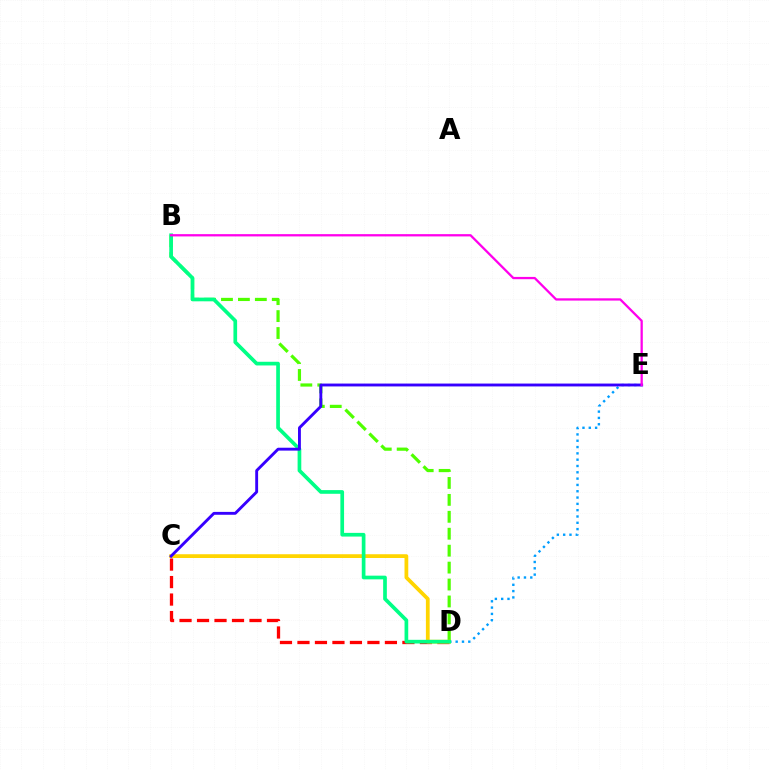{('B', 'D'): [{'color': '#4fff00', 'line_style': 'dashed', 'thickness': 2.3}, {'color': '#00ff86', 'line_style': 'solid', 'thickness': 2.66}], ('D', 'E'): [{'color': '#009eff', 'line_style': 'dotted', 'thickness': 1.72}], ('C', 'D'): [{'color': '#ff0000', 'line_style': 'dashed', 'thickness': 2.38}, {'color': '#ffd500', 'line_style': 'solid', 'thickness': 2.71}], ('C', 'E'): [{'color': '#3700ff', 'line_style': 'solid', 'thickness': 2.07}], ('B', 'E'): [{'color': '#ff00ed', 'line_style': 'solid', 'thickness': 1.64}]}